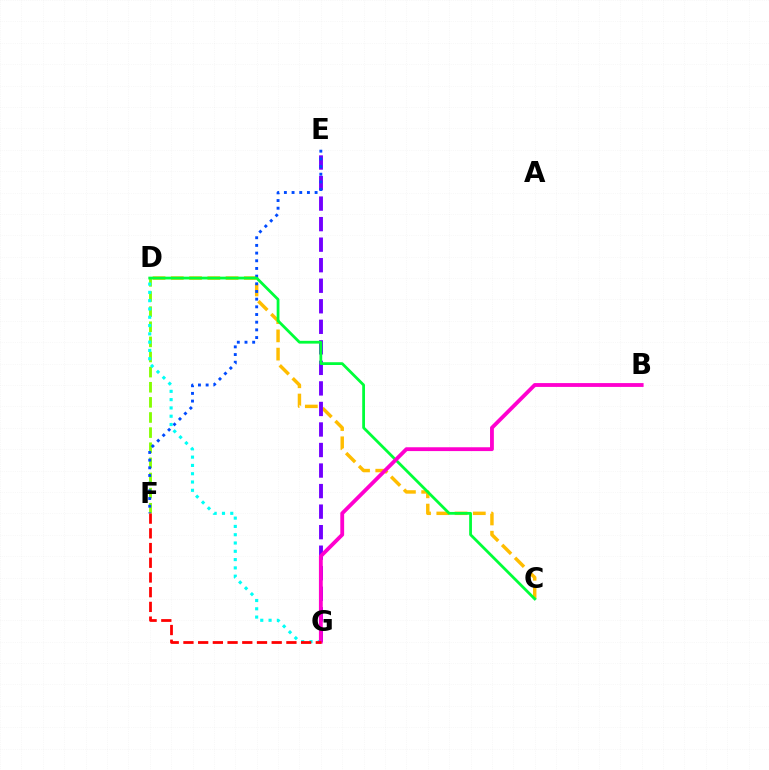{('D', 'F'): [{'color': '#84ff00', 'line_style': 'dashed', 'thickness': 2.05}], ('C', 'D'): [{'color': '#ffbd00', 'line_style': 'dashed', 'thickness': 2.48}, {'color': '#00ff39', 'line_style': 'solid', 'thickness': 2.0}], ('E', 'G'): [{'color': '#7200ff', 'line_style': 'dashed', 'thickness': 2.79}], ('E', 'F'): [{'color': '#004bff', 'line_style': 'dotted', 'thickness': 2.09}], ('D', 'G'): [{'color': '#00fff6', 'line_style': 'dotted', 'thickness': 2.25}], ('B', 'G'): [{'color': '#ff00cf', 'line_style': 'solid', 'thickness': 2.76}], ('F', 'G'): [{'color': '#ff0000', 'line_style': 'dashed', 'thickness': 2.0}]}